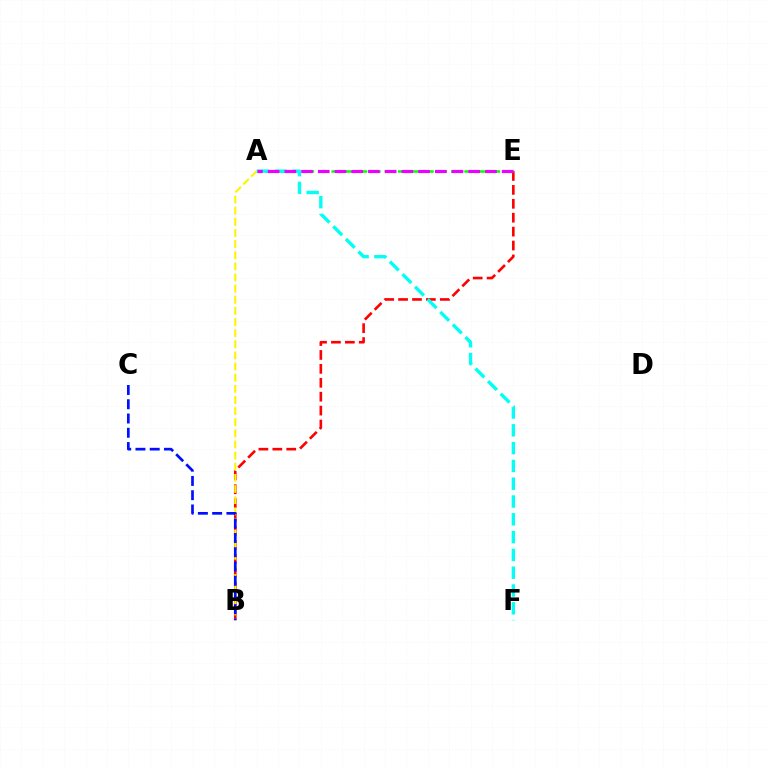{('B', 'E'): [{'color': '#ff0000', 'line_style': 'dashed', 'thickness': 1.89}], ('A', 'B'): [{'color': '#fcf500', 'line_style': 'dashed', 'thickness': 1.51}], ('B', 'C'): [{'color': '#0010ff', 'line_style': 'dashed', 'thickness': 1.94}], ('A', 'E'): [{'color': '#08ff00', 'line_style': 'dashed', 'thickness': 1.81}, {'color': '#ee00ff', 'line_style': 'dashed', 'thickness': 2.27}], ('A', 'F'): [{'color': '#00fff6', 'line_style': 'dashed', 'thickness': 2.42}]}